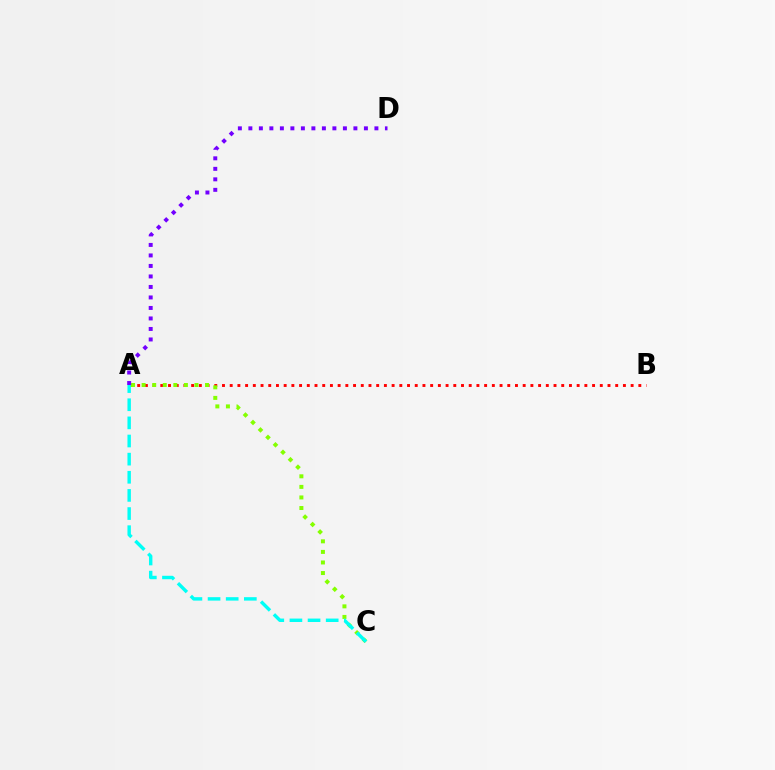{('A', 'B'): [{'color': '#ff0000', 'line_style': 'dotted', 'thickness': 2.09}], ('A', 'C'): [{'color': '#84ff00', 'line_style': 'dotted', 'thickness': 2.87}, {'color': '#00fff6', 'line_style': 'dashed', 'thickness': 2.46}], ('A', 'D'): [{'color': '#7200ff', 'line_style': 'dotted', 'thickness': 2.85}]}